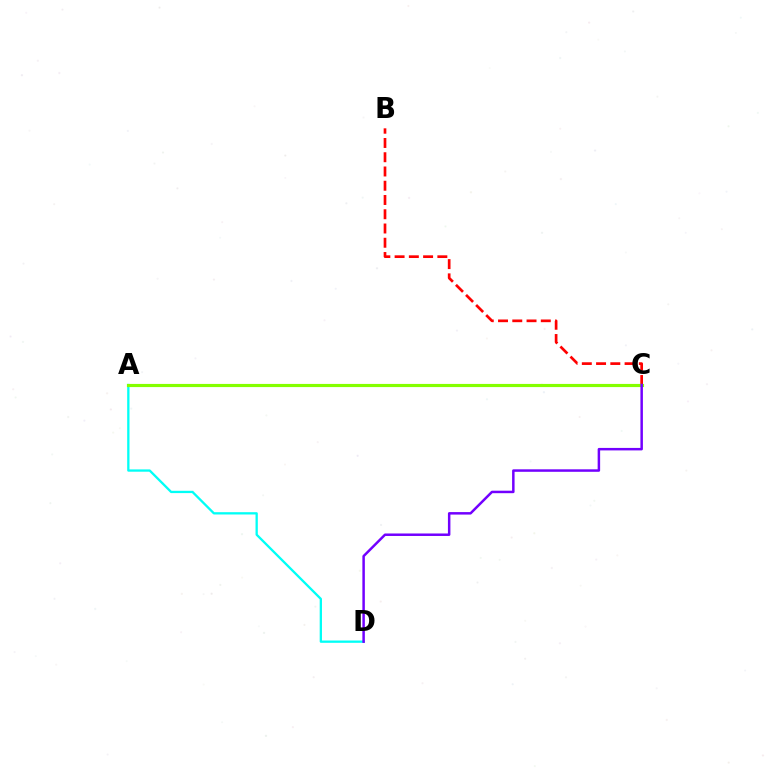{('B', 'C'): [{'color': '#ff0000', 'line_style': 'dashed', 'thickness': 1.94}], ('A', 'D'): [{'color': '#00fff6', 'line_style': 'solid', 'thickness': 1.66}], ('A', 'C'): [{'color': '#84ff00', 'line_style': 'solid', 'thickness': 2.27}], ('C', 'D'): [{'color': '#7200ff', 'line_style': 'solid', 'thickness': 1.79}]}